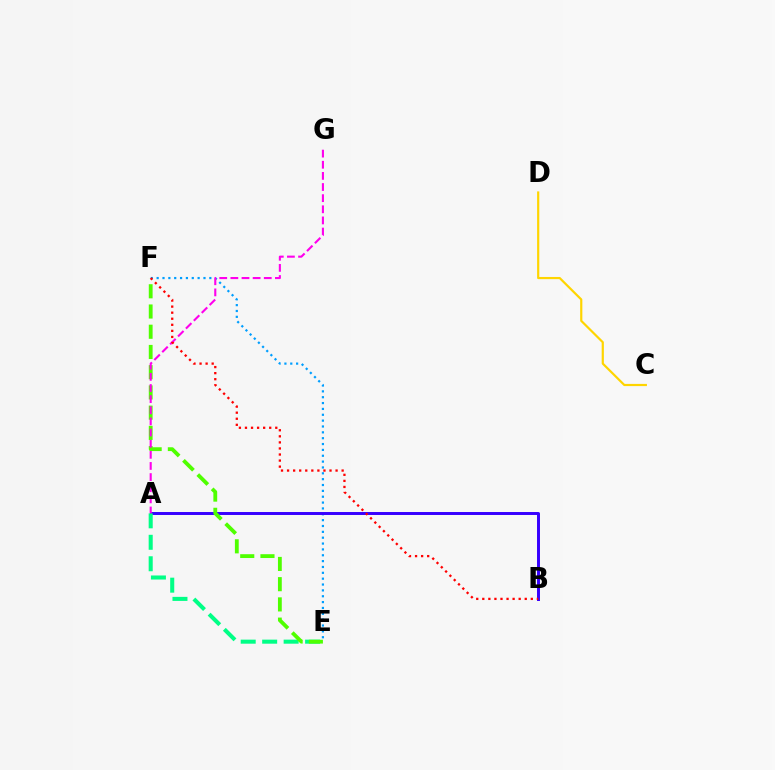{('C', 'D'): [{'color': '#ffd500', 'line_style': 'solid', 'thickness': 1.58}], ('E', 'F'): [{'color': '#009eff', 'line_style': 'dotted', 'thickness': 1.59}, {'color': '#4fff00', 'line_style': 'dashed', 'thickness': 2.75}], ('A', 'B'): [{'color': '#3700ff', 'line_style': 'solid', 'thickness': 2.13}], ('A', 'E'): [{'color': '#00ff86', 'line_style': 'dashed', 'thickness': 2.92}], ('A', 'G'): [{'color': '#ff00ed', 'line_style': 'dashed', 'thickness': 1.51}], ('B', 'F'): [{'color': '#ff0000', 'line_style': 'dotted', 'thickness': 1.65}]}